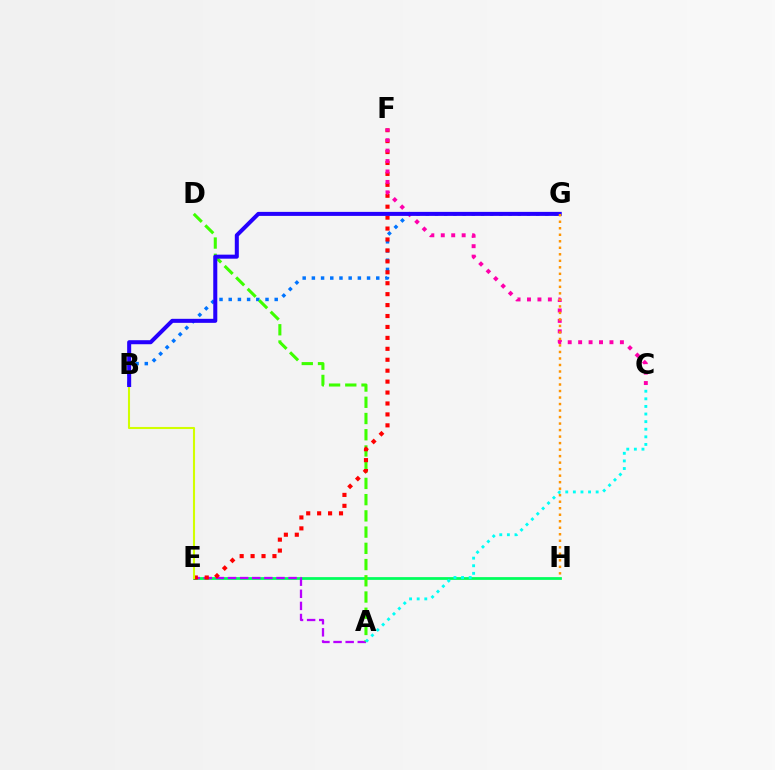{('E', 'H'): [{'color': '#00ff5c', 'line_style': 'solid', 'thickness': 1.99}], ('A', 'E'): [{'color': '#b900ff', 'line_style': 'dashed', 'thickness': 1.64}], ('B', 'G'): [{'color': '#0074ff', 'line_style': 'dotted', 'thickness': 2.5}, {'color': '#2500ff', 'line_style': 'solid', 'thickness': 2.9}], ('A', 'D'): [{'color': '#3dff00', 'line_style': 'dashed', 'thickness': 2.2}], ('A', 'C'): [{'color': '#00fff6', 'line_style': 'dotted', 'thickness': 2.07}], ('E', 'F'): [{'color': '#ff0000', 'line_style': 'dotted', 'thickness': 2.97}], ('C', 'F'): [{'color': '#ff00ac', 'line_style': 'dotted', 'thickness': 2.84}], ('B', 'E'): [{'color': '#d1ff00', 'line_style': 'solid', 'thickness': 1.5}], ('G', 'H'): [{'color': '#ff9400', 'line_style': 'dotted', 'thickness': 1.77}]}